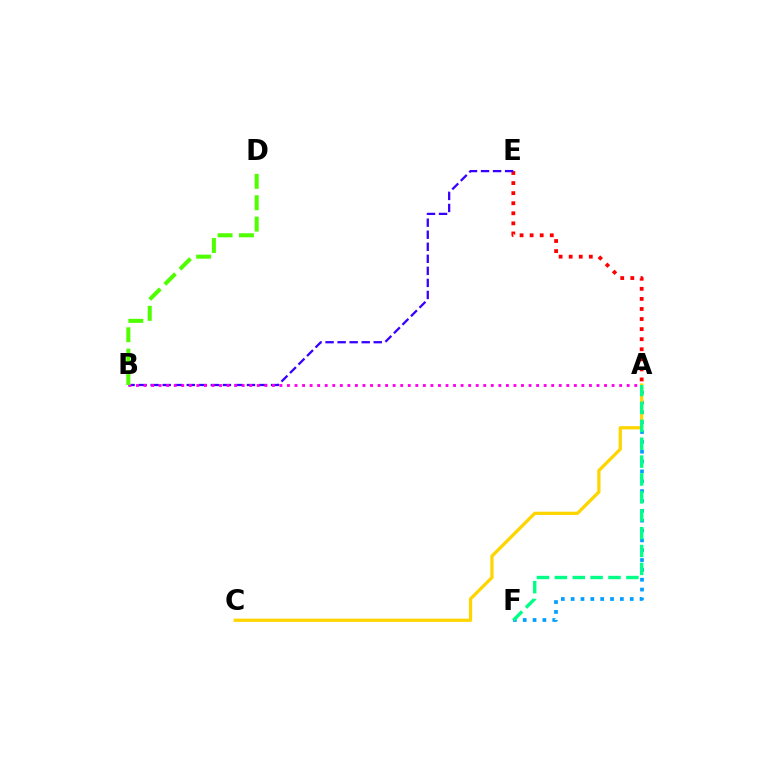{('A', 'F'): [{'color': '#009eff', 'line_style': 'dotted', 'thickness': 2.68}, {'color': '#00ff86', 'line_style': 'dashed', 'thickness': 2.43}], ('A', 'E'): [{'color': '#ff0000', 'line_style': 'dotted', 'thickness': 2.74}], ('B', 'E'): [{'color': '#3700ff', 'line_style': 'dashed', 'thickness': 1.64}], ('A', 'B'): [{'color': '#ff00ed', 'line_style': 'dotted', 'thickness': 2.05}], ('A', 'C'): [{'color': '#ffd500', 'line_style': 'solid', 'thickness': 2.34}], ('B', 'D'): [{'color': '#4fff00', 'line_style': 'dashed', 'thickness': 2.91}]}